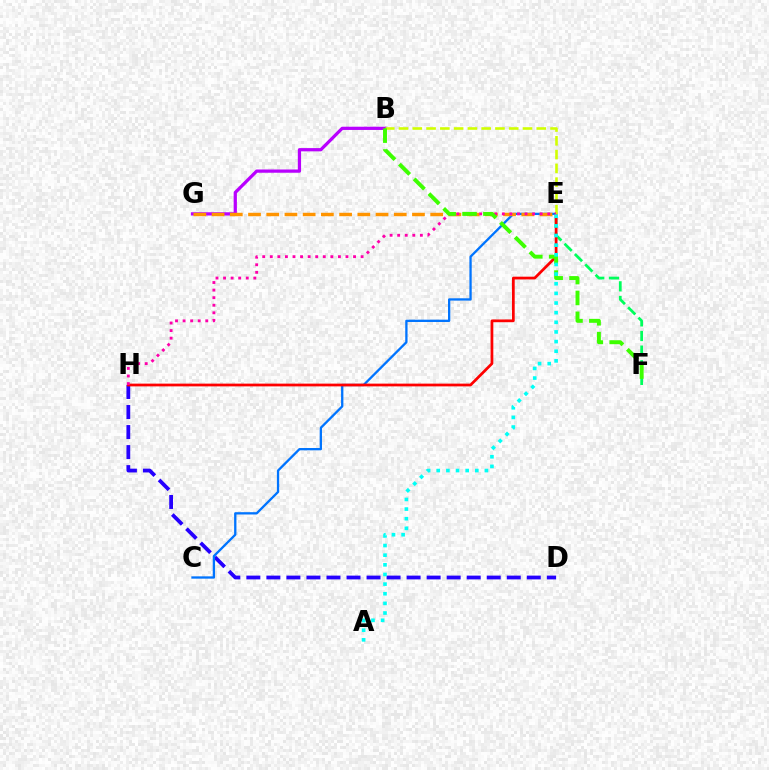{('D', 'H'): [{'color': '#2500ff', 'line_style': 'dashed', 'thickness': 2.72}], ('C', 'E'): [{'color': '#0074ff', 'line_style': 'solid', 'thickness': 1.66}], ('B', 'G'): [{'color': '#b900ff', 'line_style': 'solid', 'thickness': 2.33}], ('E', 'F'): [{'color': '#00ff5c', 'line_style': 'dashed', 'thickness': 1.99}], ('E', 'H'): [{'color': '#ff0000', 'line_style': 'solid', 'thickness': 1.98}, {'color': '#ff00ac', 'line_style': 'dotted', 'thickness': 2.06}], ('B', 'E'): [{'color': '#d1ff00', 'line_style': 'dashed', 'thickness': 1.87}], ('E', 'G'): [{'color': '#ff9400', 'line_style': 'dashed', 'thickness': 2.47}], ('B', 'F'): [{'color': '#3dff00', 'line_style': 'dashed', 'thickness': 2.84}], ('A', 'E'): [{'color': '#00fff6', 'line_style': 'dotted', 'thickness': 2.62}]}